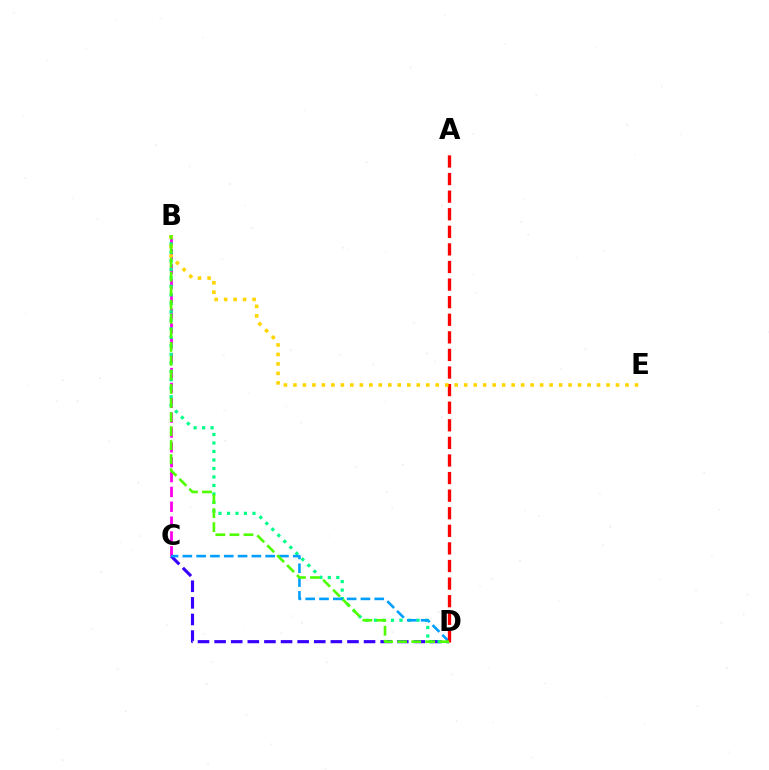{('B', 'C'): [{'color': '#ff00ed', 'line_style': 'dashed', 'thickness': 2.02}], ('C', 'D'): [{'color': '#3700ff', 'line_style': 'dashed', 'thickness': 2.26}, {'color': '#009eff', 'line_style': 'dashed', 'thickness': 1.88}], ('B', 'D'): [{'color': '#00ff86', 'line_style': 'dotted', 'thickness': 2.31}, {'color': '#4fff00', 'line_style': 'dashed', 'thickness': 1.91}], ('A', 'D'): [{'color': '#ff0000', 'line_style': 'dashed', 'thickness': 2.39}], ('B', 'E'): [{'color': '#ffd500', 'line_style': 'dotted', 'thickness': 2.58}]}